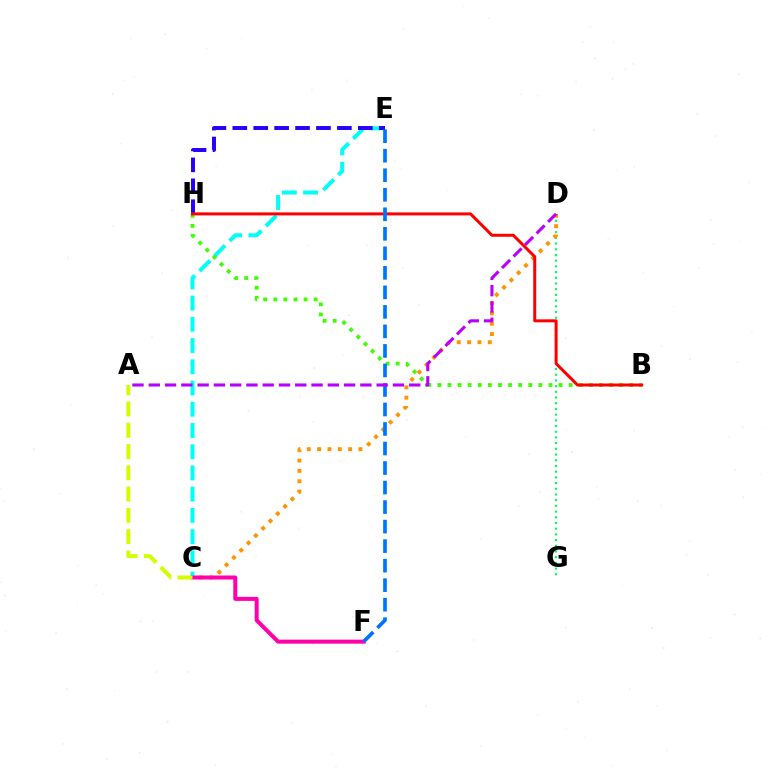{('D', 'G'): [{'color': '#00ff5c', 'line_style': 'dotted', 'thickness': 1.55}], ('C', 'D'): [{'color': '#ff9400', 'line_style': 'dotted', 'thickness': 2.81}], ('C', 'E'): [{'color': '#00fff6', 'line_style': 'dashed', 'thickness': 2.88}], ('E', 'H'): [{'color': '#2500ff', 'line_style': 'dashed', 'thickness': 2.84}], ('B', 'H'): [{'color': '#3dff00', 'line_style': 'dotted', 'thickness': 2.74}, {'color': '#ff0000', 'line_style': 'solid', 'thickness': 2.16}], ('C', 'F'): [{'color': '#ff00ac', 'line_style': 'solid', 'thickness': 2.88}], ('A', 'C'): [{'color': '#d1ff00', 'line_style': 'dashed', 'thickness': 2.89}], ('E', 'F'): [{'color': '#0074ff', 'line_style': 'dashed', 'thickness': 2.65}], ('A', 'D'): [{'color': '#b900ff', 'line_style': 'dashed', 'thickness': 2.21}]}